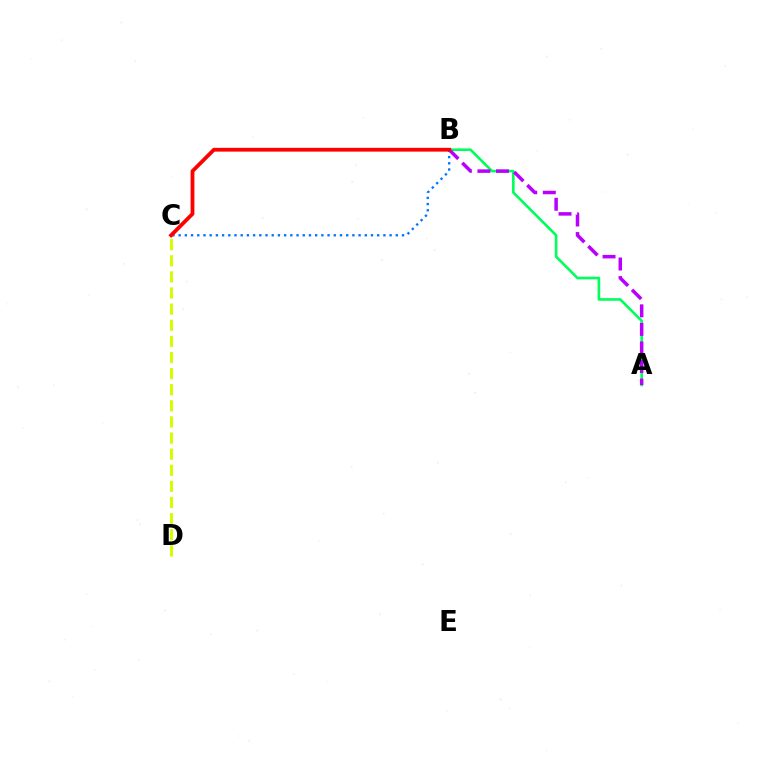{('A', 'B'): [{'color': '#00ff5c', 'line_style': 'solid', 'thickness': 1.9}, {'color': '#b900ff', 'line_style': 'dashed', 'thickness': 2.52}], ('B', 'C'): [{'color': '#0074ff', 'line_style': 'dotted', 'thickness': 1.69}, {'color': '#ff0000', 'line_style': 'solid', 'thickness': 2.74}], ('C', 'D'): [{'color': '#d1ff00', 'line_style': 'dashed', 'thickness': 2.19}]}